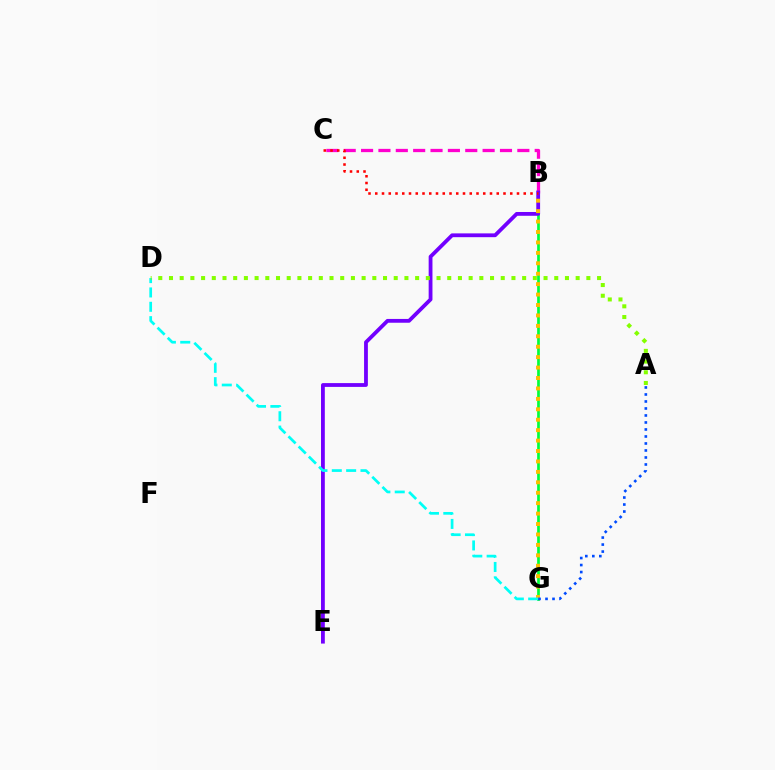{('B', 'C'): [{'color': '#ff00cf', 'line_style': 'dashed', 'thickness': 2.36}, {'color': '#ff0000', 'line_style': 'dotted', 'thickness': 1.83}], ('B', 'G'): [{'color': '#00ff39', 'line_style': 'solid', 'thickness': 1.95}, {'color': '#ffbd00', 'line_style': 'dotted', 'thickness': 2.83}], ('B', 'E'): [{'color': '#7200ff', 'line_style': 'solid', 'thickness': 2.74}], ('D', 'G'): [{'color': '#00fff6', 'line_style': 'dashed', 'thickness': 1.95}], ('A', 'G'): [{'color': '#004bff', 'line_style': 'dotted', 'thickness': 1.9}], ('A', 'D'): [{'color': '#84ff00', 'line_style': 'dotted', 'thickness': 2.91}]}